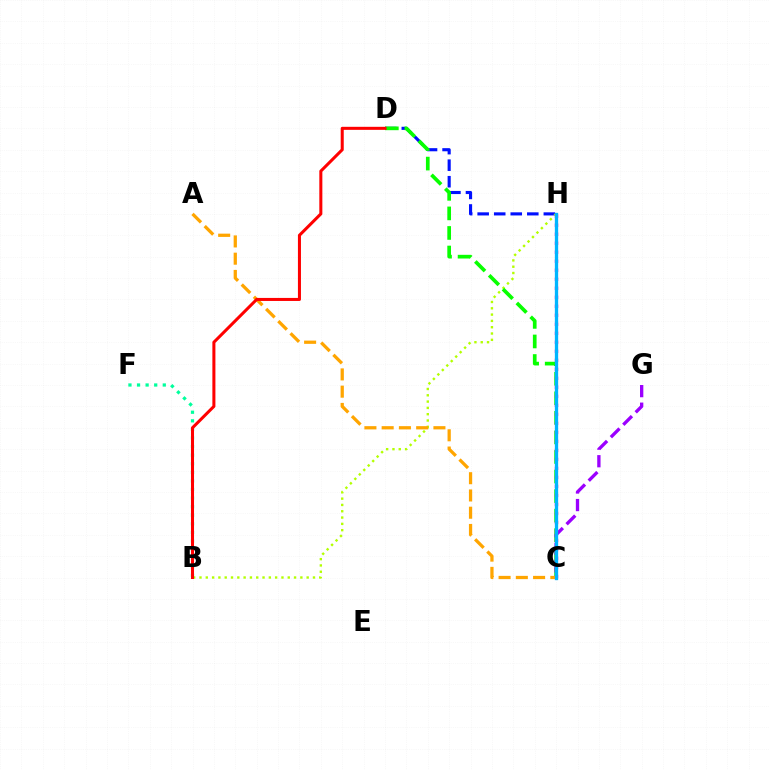{('D', 'H'): [{'color': '#0010ff', 'line_style': 'dashed', 'thickness': 2.25}], ('B', 'H'): [{'color': '#b3ff00', 'line_style': 'dotted', 'thickness': 1.71}], ('C', 'D'): [{'color': '#08ff00', 'line_style': 'dashed', 'thickness': 2.66}], ('B', 'F'): [{'color': '#00ff9d', 'line_style': 'dotted', 'thickness': 2.33}], ('C', 'H'): [{'color': '#ff00bd', 'line_style': 'dotted', 'thickness': 2.45}, {'color': '#00b5ff', 'line_style': 'solid', 'thickness': 2.38}], ('C', 'G'): [{'color': '#9b00ff', 'line_style': 'dashed', 'thickness': 2.39}], ('A', 'C'): [{'color': '#ffa500', 'line_style': 'dashed', 'thickness': 2.34}], ('B', 'D'): [{'color': '#ff0000', 'line_style': 'solid', 'thickness': 2.19}]}